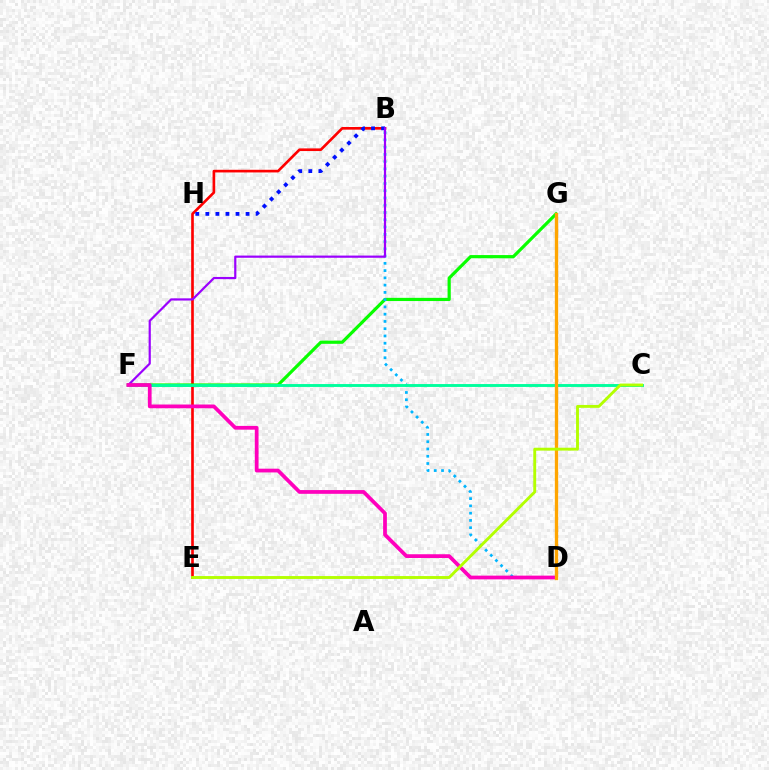{('B', 'E'): [{'color': '#ff0000', 'line_style': 'solid', 'thickness': 1.91}], ('F', 'G'): [{'color': '#08ff00', 'line_style': 'solid', 'thickness': 2.3}], ('B', 'H'): [{'color': '#0010ff', 'line_style': 'dotted', 'thickness': 2.73}], ('B', 'D'): [{'color': '#00b5ff', 'line_style': 'dotted', 'thickness': 1.97}], ('C', 'F'): [{'color': '#00ff9d', 'line_style': 'solid', 'thickness': 2.08}], ('B', 'F'): [{'color': '#9b00ff', 'line_style': 'solid', 'thickness': 1.58}], ('D', 'F'): [{'color': '#ff00bd', 'line_style': 'solid', 'thickness': 2.7}], ('D', 'G'): [{'color': '#ffa500', 'line_style': 'solid', 'thickness': 2.4}], ('C', 'E'): [{'color': '#b3ff00', 'line_style': 'solid', 'thickness': 2.08}]}